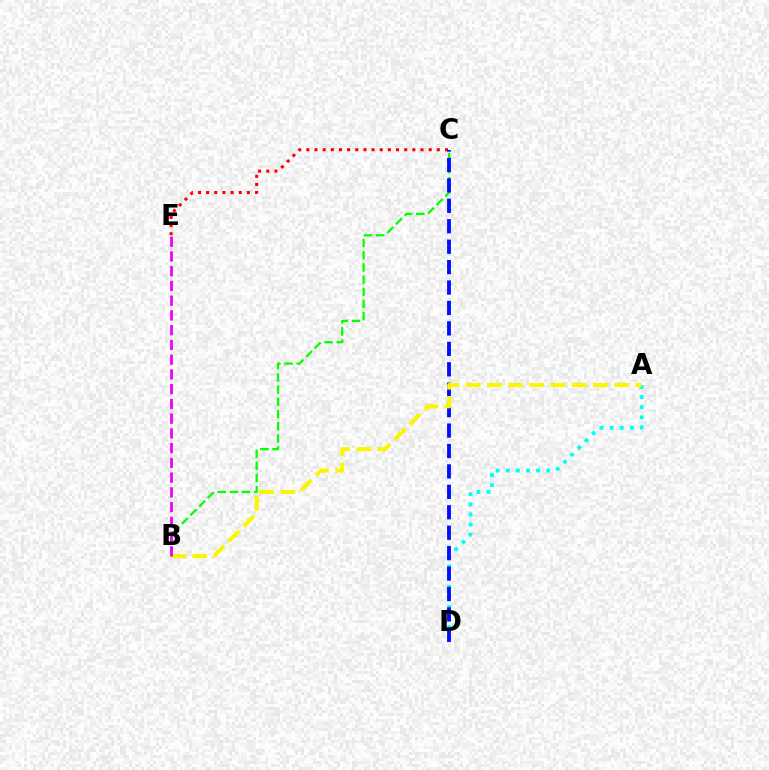{('A', 'D'): [{'color': '#00fff6', 'line_style': 'dotted', 'thickness': 2.75}], ('B', 'C'): [{'color': '#08ff00', 'line_style': 'dashed', 'thickness': 1.66}], ('C', 'E'): [{'color': '#ff0000', 'line_style': 'dotted', 'thickness': 2.22}], ('C', 'D'): [{'color': '#0010ff', 'line_style': 'dashed', 'thickness': 2.78}], ('A', 'B'): [{'color': '#fcf500', 'line_style': 'dashed', 'thickness': 2.88}], ('B', 'E'): [{'color': '#ee00ff', 'line_style': 'dashed', 'thickness': 2.0}]}